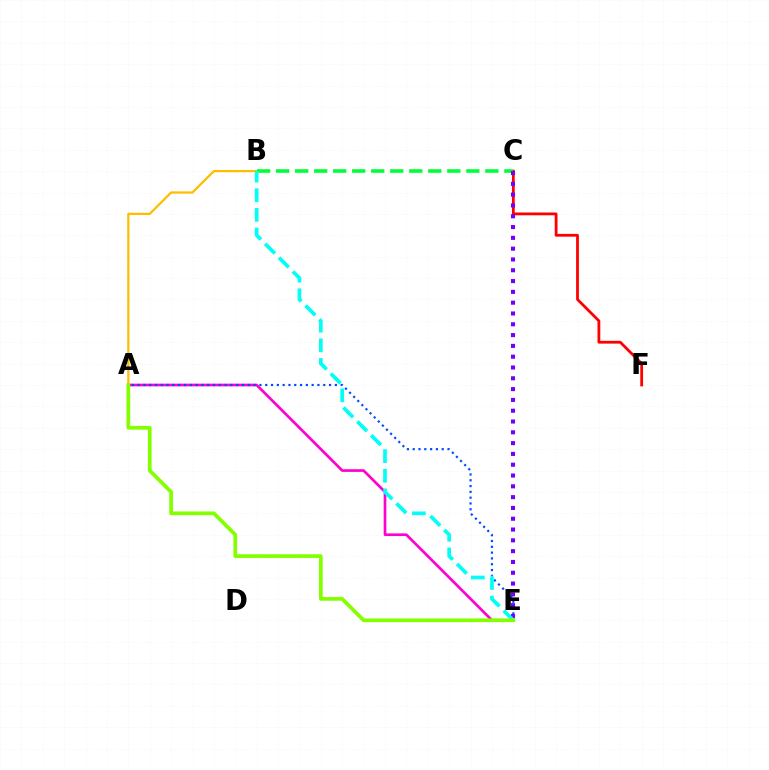{('A', 'E'): [{'color': '#ff00cf', 'line_style': 'solid', 'thickness': 1.93}, {'color': '#004bff', 'line_style': 'dotted', 'thickness': 1.58}, {'color': '#84ff00', 'line_style': 'solid', 'thickness': 2.68}], ('C', 'F'): [{'color': '#ff0000', 'line_style': 'solid', 'thickness': 2.01}], ('A', 'B'): [{'color': '#ffbd00', 'line_style': 'solid', 'thickness': 1.62}], ('B', 'C'): [{'color': '#00ff39', 'line_style': 'dashed', 'thickness': 2.58}], ('C', 'E'): [{'color': '#7200ff', 'line_style': 'dotted', 'thickness': 2.94}], ('B', 'E'): [{'color': '#00fff6', 'line_style': 'dashed', 'thickness': 2.67}]}